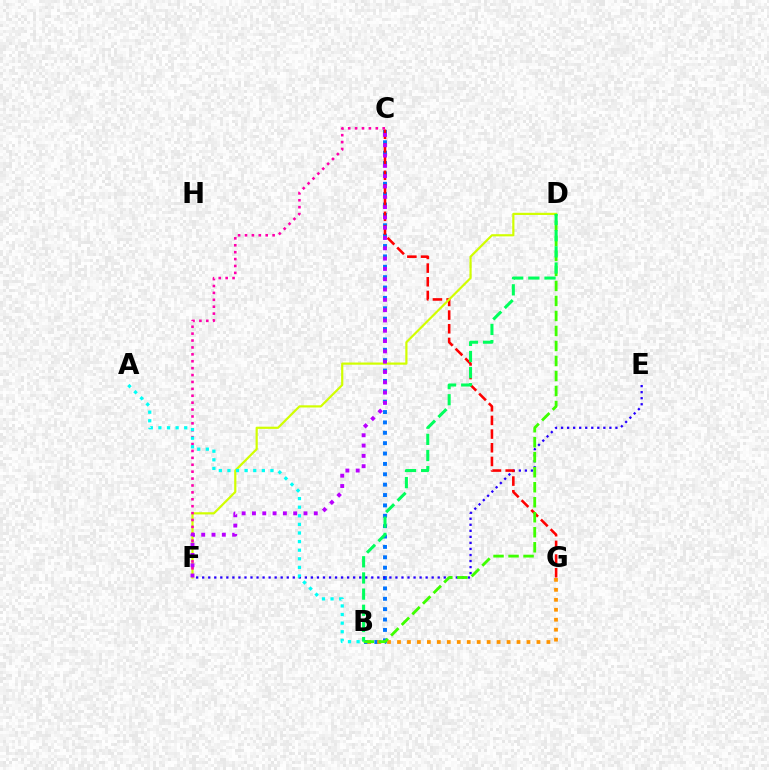{('B', 'C'): [{'color': '#0074ff', 'line_style': 'dotted', 'thickness': 2.82}], ('E', 'F'): [{'color': '#2500ff', 'line_style': 'dotted', 'thickness': 1.64}], ('C', 'G'): [{'color': '#ff0000', 'line_style': 'dashed', 'thickness': 1.86}], ('D', 'F'): [{'color': '#d1ff00', 'line_style': 'solid', 'thickness': 1.58}], ('B', 'G'): [{'color': '#ff9400', 'line_style': 'dotted', 'thickness': 2.71}], ('C', 'F'): [{'color': '#ff00ac', 'line_style': 'dotted', 'thickness': 1.88}, {'color': '#b900ff', 'line_style': 'dotted', 'thickness': 2.8}], ('B', 'D'): [{'color': '#3dff00', 'line_style': 'dashed', 'thickness': 2.04}, {'color': '#00ff5c', 'line_style': 'dashed', 'thickness': 2.19}], ('A', 'B'): [{'color': '#00fff6', 'line_style': 'dotted', 'thickness': 2.34}]}